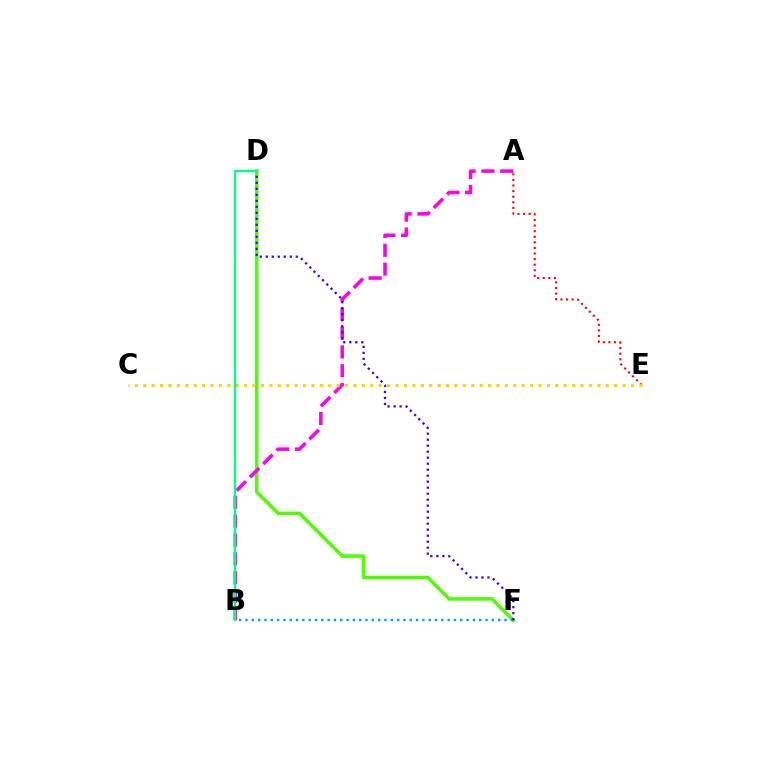{('D', 'F'): [{'color': '#4fff00', 'line_style': 'solid', 'thickness': 2.55}, {'color': '#3700ff', 'line_style': 'dotted', 'thickness': 1.63}], ('A', 'B'): [{'color': '#ff00ed', 'line_style': 'dashed', 'thickness': 2.56}], ('B', 'F'): [{'color': '#009eff', 'line_style': 'dotted', 'thickness': 1.72}], ('A', 'E'): [{'color': '#ff0000', 'line_style': 'dotted', 'thickness': 1.52}], ('C', 'E'): [{'color': '#ffd500', 'line_style': 'dotted', 'thickness': 2.28}], ('B', 'D'): [{'color': '#00ff86', 'line_style': 'solid', 'thickness': 1.74}]}